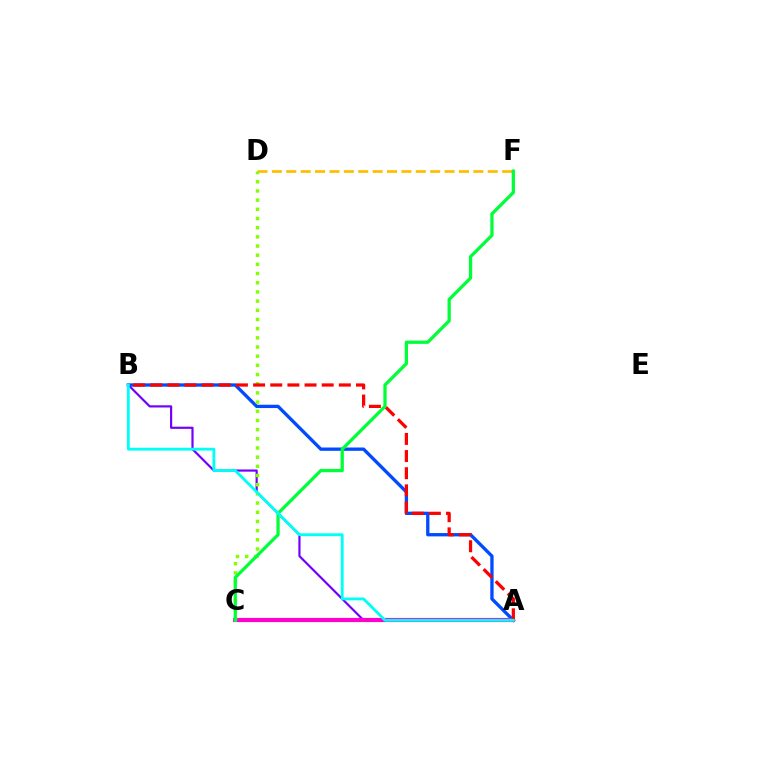{('A', 'B'): [{'color': '#7200ff', 'line_style': 'solid', 'thickness': 1.57}, {'color': '#004bff', 'line_style': 'solid', 'thickness': 2.39}, {'color': '#ff0000', 'line_style': 'dashed', 'thickness': 2.33}, {'color': '#00fff6', 'line_style': 'solid', 'thickness': 2.04}], ('D', 'F'): [{'color': '#ffbd00', 'line_style': 'dashed', 'thickness': 1.95}], ('A', 'C'): [{'color': '#ff00cf', 'line_style': 'solid', 'thickness': 2.99}], ('C', 'D'): [{'color': '#84ff00', 'line_style': 'dotted', 'thickness': 2.49}], ('C', 'F'): [{'color': '#00ff39', 'line_style': 'solid', 'thickness': 2.35}]}